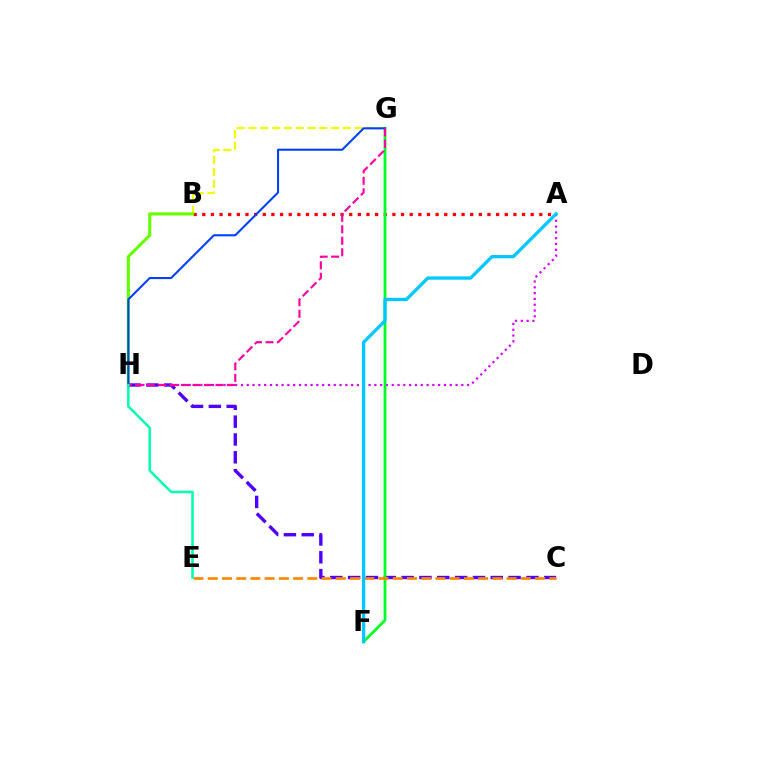{('A', 'B'): [{'color': '#ff0000', 'line_style': 'dotted', 'thickness': 2.35}], ('B', 'G'): [{'color': '#eeff00', 'line_style': 'dashed', 'thickness': 1.6}], ('A', 'H'): [{'color': '#d600ff', 'line_style': 'dotted', 'thickness': 1.58}], ('B', 'H'): [{'color': '#66ff00', 'line_style': 'solid', 'thickness': 2.24}], ('C', 'H'): [{'color': '#4f00ff', 'line_style': 'dashed', 'thickness': 2.42}], ('F', 'G'): [{'color': '#00ff27', 'line_style': 'solid', 'thickness': 2.02}], ('G', 'H'): [{'color': '#003fff', 'line_style': 'solid', 'thickness': 1.5}, {'color': '#ff00a0', 'line_style': 'dashed', 'thickness': 1.56}], ('C', 'E'): [{'color': '#ff8800', 'line_style': 'dashed', 'thickness': 1.93}], ('A', 'F'): [{'color': '#00c7ff', 'line_style': 'solid', 'thickness': 2.38}], ('E', 'H'): [{'color': '#00ffaf', 'line_style': 'solid', 'thickness': 1.81}]}